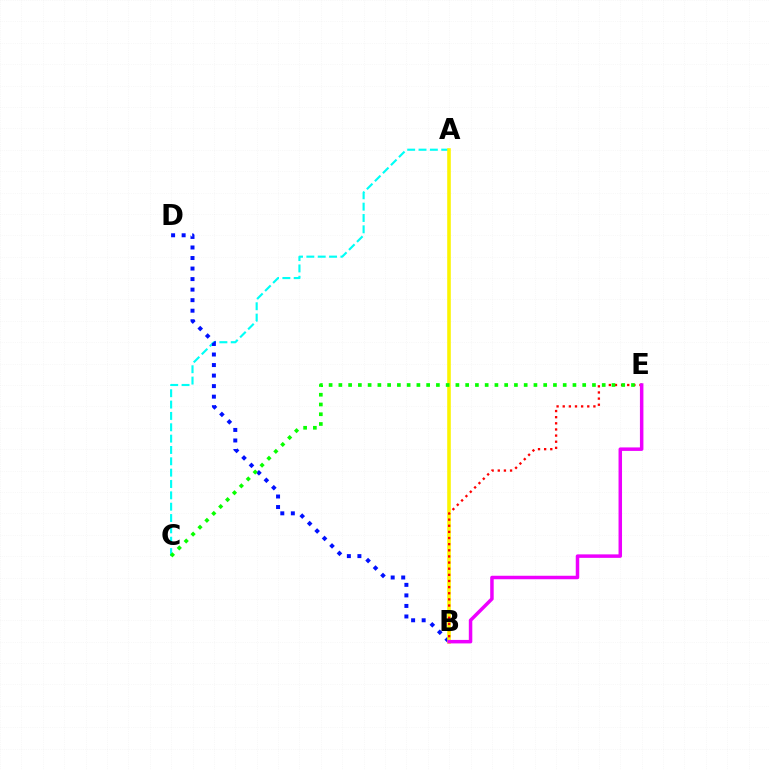{('A', 'C'): [{'color': '#00fff6', 'line_style': 'dashed', 'thickness': 1.54}], ('B', 'D'): [{'color': '#0010ff', 'line_style': 'dotted', 'thickness': 2.86}], ('A', 'B'): [{'color': '#fcf500', 'line_style': 'solid', 'thickness': 2.58}], ('B', 'E'): [{'color': '#ff0000', 'line_style': 'dotted', 'thickness': 1.67}, {'color': '#ee00ff', 'line_style': 'solid', 'thickness': 2.51}], ('C', 'E'): [{'color': '#08ff00', 'line_style': 'dotted', 'thickness': 2.65}]}